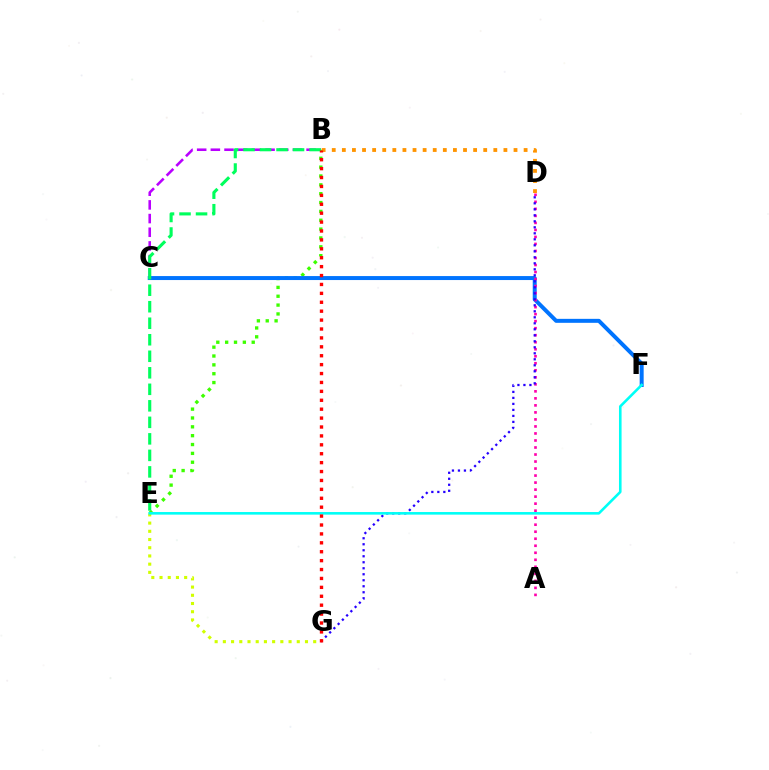{('E', 'G'): [{'color': '#d1ff00', 'line_style': 'dotted', 'thickness': 2.23}], ('B', 'C'): [{'color': '#b900ff', 'line_style': 'dashed', 'thickness': 1.86}], ('B', 'E'): [{'color': '#3dff00', 'line_style': 'dotted', 'thickness': 2.41}, {'color': '#00ff5c', 'line_style': 'dashed', 'thickness': 2.24}], ('C', 'F'): [{'color': '#0074ff', 'line_style': 'solid', 'thickness': 2.87}], ('A', 'D'): [{'color': '#ff00ac', 'line_style': 'dotted', 'thickness': 1.91}], ('B', 'D'): [{'color': '#ff9400', 'line_style': 'dotted', 'thickness': 2.74}], ('D', 'G'): [{'color': '#2500ff', 'line_style': 'dotted', 'thickness': 1.63}], ('E', 'F'): [{'color': '#00fff6', 'line_style': 'solid', 'thickness': 1.87}], ('B', 'G'): [{'color': '#ff0000', 'line_style': 'dotted', 'thickness': 2.42}]}